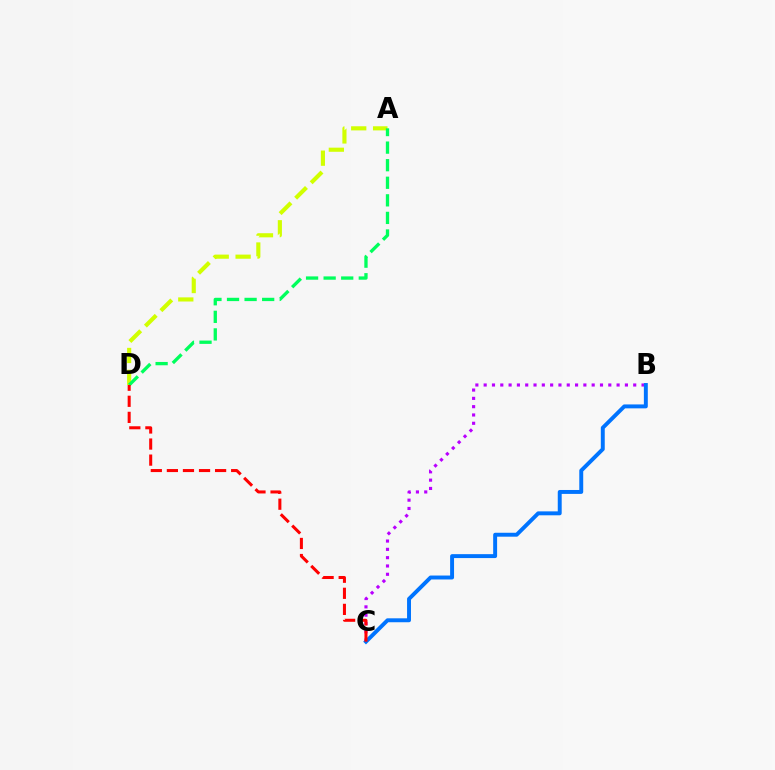{('A', 'D'): [{'color': '#d1ff00', 'line_style': 'dashed', 'thickness': 2.97}, {'color': '#00ff5c', 'line_style': 'dashed', 'thickness': 2.39}], ('B', 'C'): [{'color': '#b900ff', 'line_style': 'dotted', 'thickness': 2.26}, {'color': '#0074ff', 'line_style': 'solid', 'thickness': 2.83}], ('C', 'D'): [{'color': '#ff0000', 'line_style': 'dashed', 'thickness': 2.18}]}